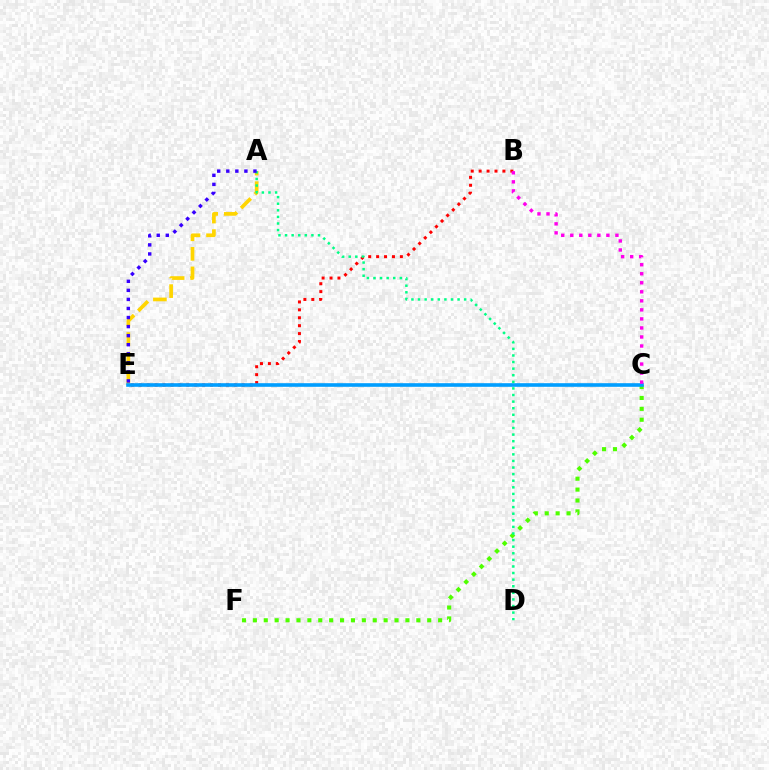{('A', 'E'): [{'color': '#ffd500', 'line_style': 'dashed', 'thickness': 2.66}, {'color': '#3700ff', 'line_style': 'dotted', 'thickness': 2.46}], ('B', 'E'): [{'color': '#ff0000', 'line_style': 'dotted', 'thickness': 2.15}], ('C', 'F'): [{'color': '#4fff00', 'line_style': 'dotted', 'thickness': 2.96}], ('C', 'E'): [{'color': '#009eff', 'line_style': 'solid', 'thickness': 2.61}], ('B', 'C'): [{'color': '#ff00ed', 'line_style': 'dotted', 'thickness': 2.45}], ('A', 'D'): [{'color': '#00ff86', 'line_style': 'dotted', 'thickness': 1.79}]}